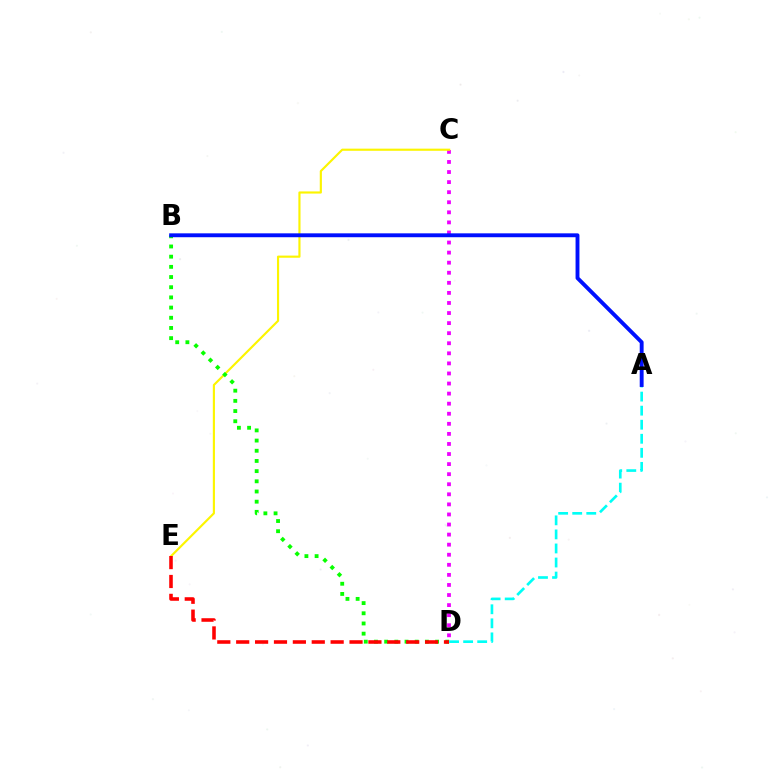{('C', 'D'): [{'color': '#ee00ff', 'line_style': 'dotted', 'thickness': 2.74}], ('C', 'E'): [{'color': '#fcf500', 'line_style': 'solid', 'thickness': 1.54}], ('B', 'D'): [{'color': '#08ff00', 'line_style': 'dotted', 'thickness': 2.77}], ('D', 'E'): [{'color': '#ff0000', 'line_style': 'dashed', 'thickness': 2.57}], ('A', 'D'): [{'color': '#00fff6', 'line_style': 'dashed', 'thickness': 1.91}], ('A', 'B'): [{'color': '#0010ff', 'line_style': 'solid', 'thickness': 2.8}]}